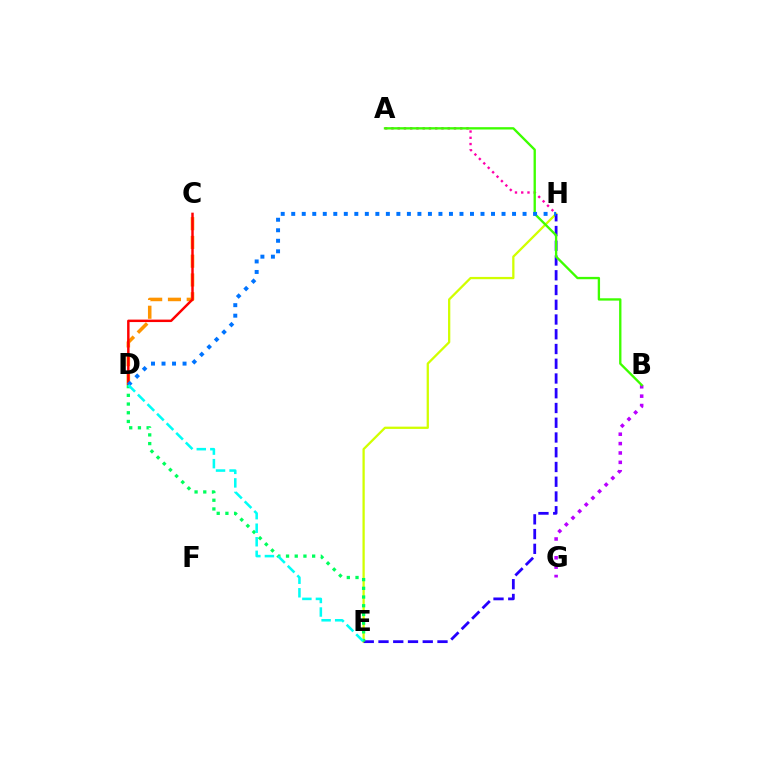{('A', 'H'): [{'color': '#ff00ac', 'line_style': 'dotted', 'thickness': 1.7}], ('B', 'G'): [{'color': '#b900ff', 'line_style': 'dotted', 'thickness': 2.55}], ('C', 'D'): [{'color': '#ff9400', 'line_style': 'dashed', 'thickness': 2.55}, {'color': '#ff0000', 'line_style': 'solid', 'thickness': 1.77}], ('E', 'H'): [{'color': '#d1ff00', 'line_style': 'solid', 'thickness': 1.64}, {'color': '#2500ff', 'line_style': 'dashed', 'thickness': 2.0}], ('A', 'B'): [{'color': '#3dff00', 'line_style': 'solid', 'thickness': 1.68}], ('D', 'H'): [{'color': '#0074ff', 'line_style': 'dotted', 'thickness': 2.86}], ('D', 'E'): [{'color': '#00ff5c', 'line_style': 'dotted', 'thickness': 2.37}, {'color': '#00fff6', 'line_style': 'dashed', 'thickness': 1.84}]}